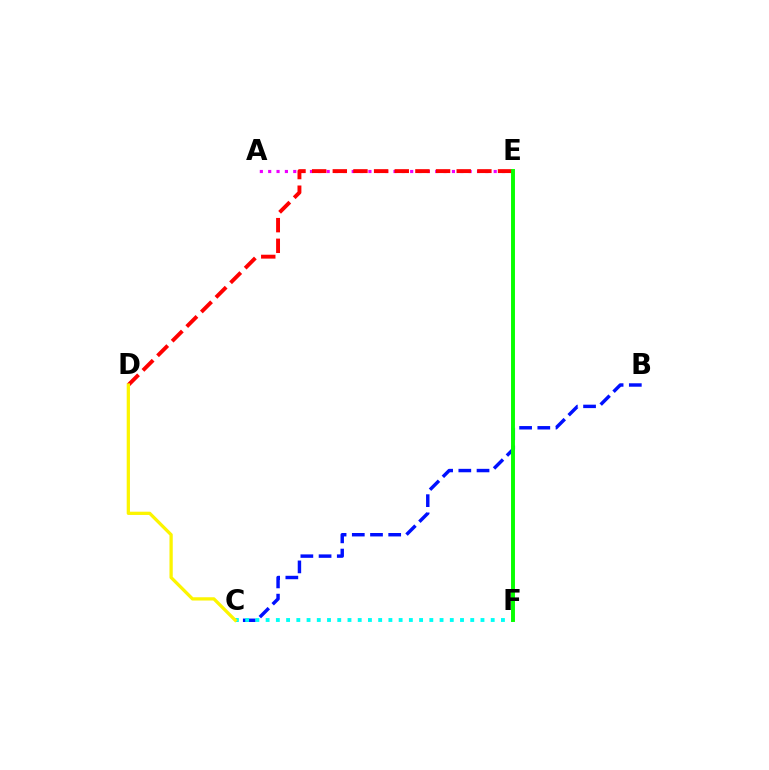{('B', 'C'): [{'color': '#0010ff', 'line_style': 'dashed', 'thickness': 2.47}], ('A', 'E'): [{'color': '#ee00ff', 'line_style': 'dotted', 'thickness': 2.27}], ('D', 'E'): [{'color': '#ff0000', 'line_style': 'dashed', 'thickness': 2.81}], ('C', 'F'): [{'color': '#00fff6', 'line_style': 'dotted', 'thickness': 2.78}], ('E', 'F'): [{'color': '#08ff00', 'line_style': 'solid', 'thickness': 2.82}], ('C', 'D'): [{'color': '#fcf500', 'line_style': 'solid', 'thickness': 2.35}]}